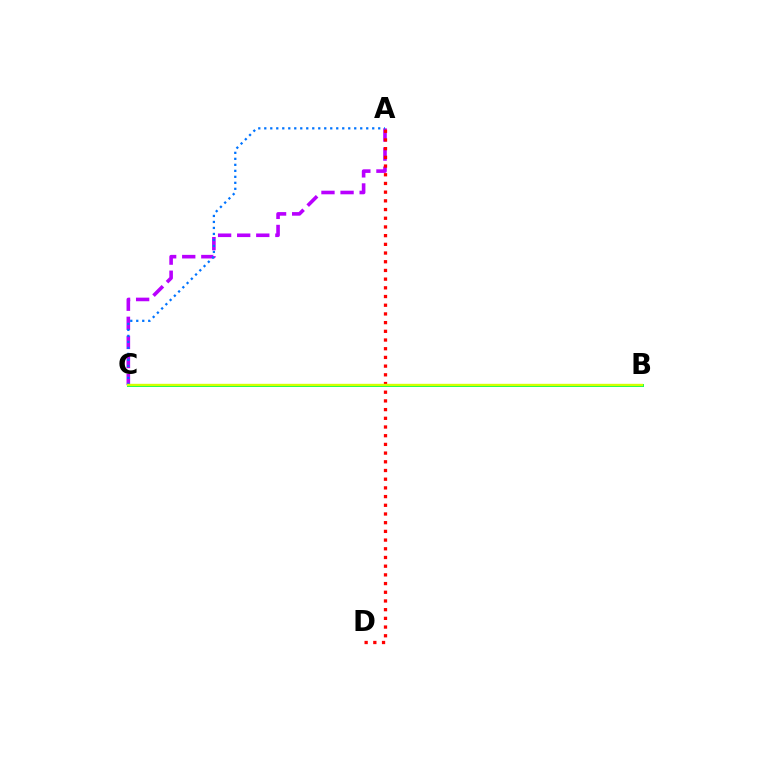{('A', 'C'): [{'color': '#b900ff', 'line_style': 'dashed', 'thickness': 2.59}, {'color': '#0074ff', 'line_style': 'dotted', 'thickness': 1.63}], ('A', 'D'): [{'color': '#ff0000', 'line_style': 'dotted', 'thickness': 2.36}], ('B', 'C'): [{'color': '#00ff5c', 'line_style': 'solid', 'thickness': 2.13}, {'color': '#d1ff00', 'line_style': 'solid', 'thickness': 1.71}]}